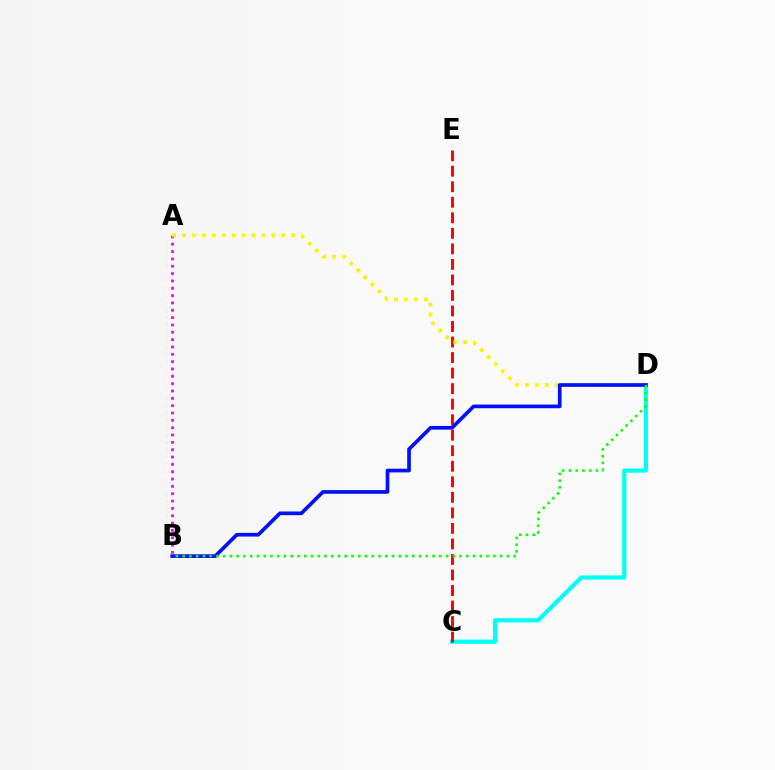{('C', 'D'): [{'color': '#00fff6', 'line_style': 'solid', 'thickness': 3.0}], ('A', 'B'): [{'color': '#ee00ff', 'line_style': 'dotted', 'thickness': 1.99}], ('C', 'E'): [{'color': '#ff0000', 'line_style': 'dashed', 'thickness': 2.11}], ('A', 'D'): [{'color': '#fcf500', 'line_style': 'dotted', 'thickness': 2.7}], ('B', 'D'): [{'color': '#0010ff', 'line_style': 'solid', 'thickness': 2.65}, {'color': '#08ff00', 'line_style': 'dotted', 'thickness': 1.83}]}